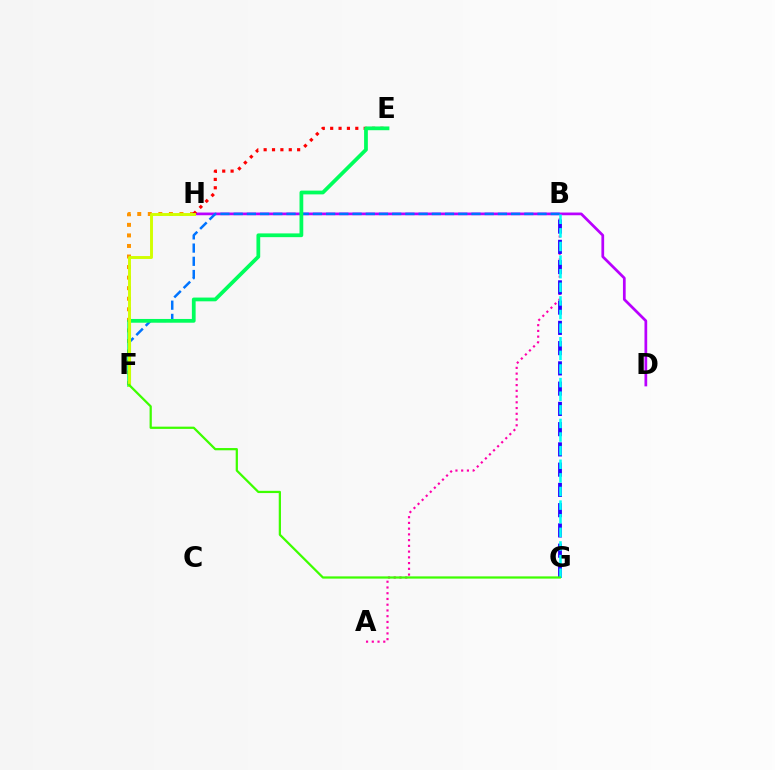{('A', 'B'): [{'color': '#ff00ac', 'line_style': 'dotted', 'thickness': 1.56}], ('F', 'H'): [{'color': '#ff9400', 'line_style': 'dotted', 'thickness': 2.87}, {'color': '#d1ff00', 'line_style': 'solid', 'thickness': 2.1}], ('D', 'H'): [{'color': '#b900ff', 'line_style': 'solid', 'thickness': 1.96}], ('B', 'F'): [{'color': '#0074ff', 'line_style': 'dashed', 'thickness': 1.79}], ('E', 'H'): [{'color': '#ff0000', 'line_style': 'dotted', 'thickness': 2.27}], ('E', 'F'): [{'color': '#00ff5c', 'line_style': 'solid', 'thickness': 2.7}], ('B', 'G'): [{'color': '#2500ff', 'line_style': 'dashed', 'thickness': 2.75}, {'color': '#00fff6', 'line_style': 'dashed', 'thickness': 1.85}], ('F', 'G'): [{'color': '#3dff00', 'line_style': 'solid', 'thickness': 1.61}]}